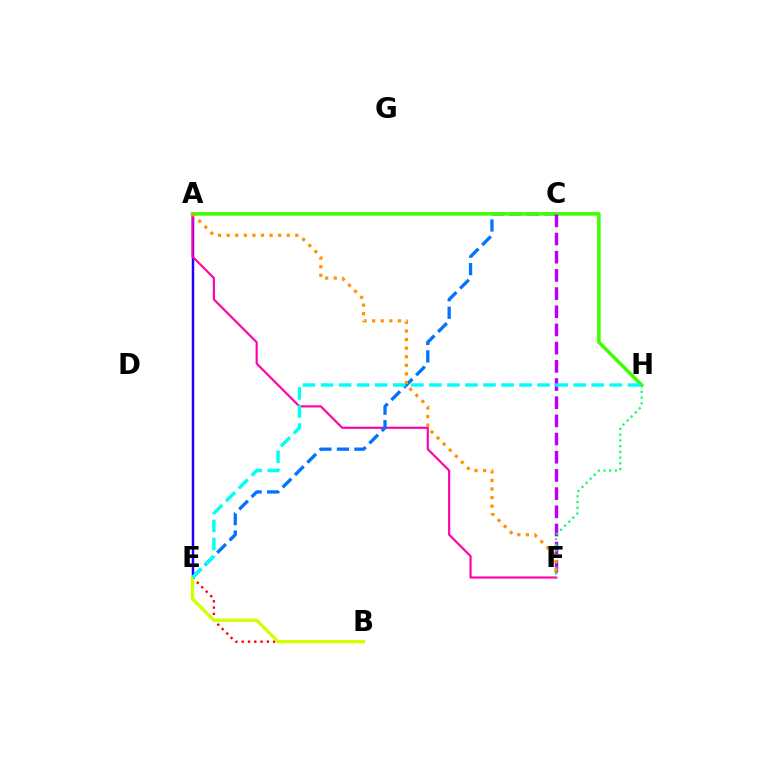{('A', 'E'): [{'color': '#2500ff', 'line_style': 'solid', 'thickness': 1.8}], ('A', 'F'): [{'color': '#ff00ac', 'line_style': 'solid', 'thickness': 1.56}, {'color': '#ff9400', 'line_style': 'dotted', 'thickness': 2.33}], ('C', 'E'): [{'color': '#0074ff', 'line_style': 'dashed', 'thickness': 2.38}], ('A', 'H'): [{'color': '#3dff00', 'line_style': 'solid', 'thickness': 2.55}], ('B', 'E'): [{'color': '#ff0000', 'line_style': 'dotted', 'thickness': 1.71}, {'color': '#d1ff00', 'line_style': 'solid', 'thickness': 2.38}], ('C', 'F'): [{'color': '#b900ff', 'line_style': 'dashed', 'thickness': 2.47}], ('F', 'H'): [{'color': '#00ff5c', 'line_style': 'dotted', 'thickness': 1.56}], ('E', 'H'): [{'color': '#00fff6', 'line_style': 'dashed', 'thickness': 2.45}]}